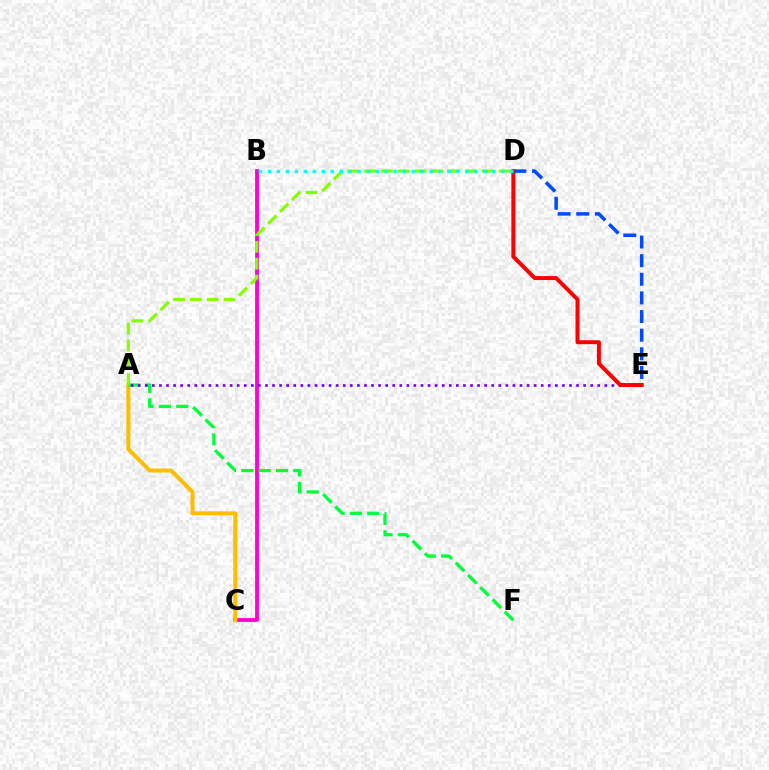{('D', 'E'): [{'color': '#004bff', 'line_style': 'dashed', 'thickness': 2.53}, {'color': '#ff0000', 'line_style': 'solid', 'thickness': 2.85}], ('B', 'C'): [{'color': '#ff00cf', 'line_style': 'solid', 'thickness': 2.73}], ('A', 'C'): [{'color': '#ffbd00', 'line_style': 'solid', 'thickness': 2.89}], ('A', 'F'): [{'color': '#00ff39', 'line_style': 'dashed', 'thickness': 2.36}], ('A', 'E'): [{'color': '#7200ff', 'line_style': 'dotted', 'thickness': 1.92}], ('A', 'D'): [{'color': '#84ff00', 'line_style': 'dashed', 'thickness': 2.29}], ('B', 'D'): [{'color': '#00fff6', 'line_style': 'dotted', 'thickness': 2.44}]}